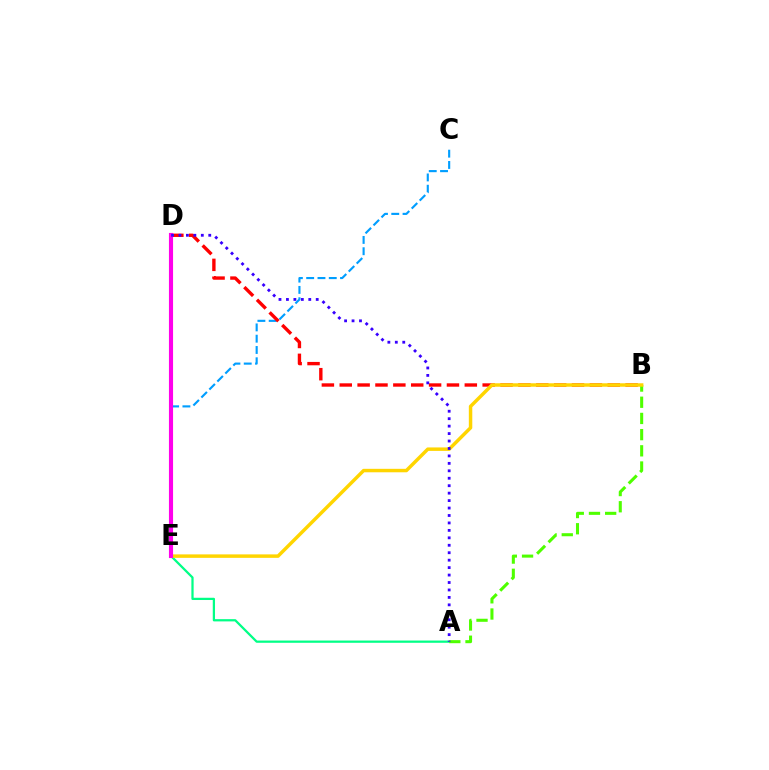{('C', 'E'): [{'color': '#009eff', 'line_style': 'dashed', 'thickness': 1.53}], ('A', 'E'): [{'color': '#00ff86', 'line_style': 'solid', 'thickness': 1.62}], ('B', 'D'): [{'color': '#ff0000', 'line_style': 'dashed', 'thickness': 2.43}], ('A', 'B'): [{'color': '#4fff00', 'line_style': 'dashed', 'thickness': 2.2}], ('B', 'E'): [{'color': '#ffd500', 'line_style': 'solid', 'thickness': 2.49}], ('D', 'E'): [{'color': '#ff00ed', 'line_style': 'solid', 'thickness': 2.96}], ('A', 'D'): [{'color': '#3700ff', 'line_style': 'dotted', 'thickness': 2.02}]}